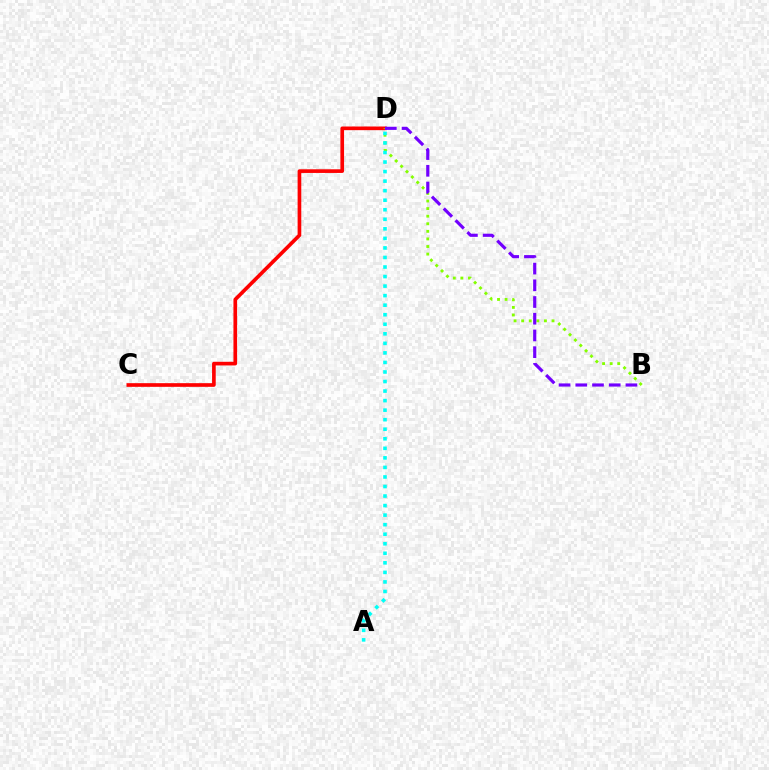{('C', 'D'): [{'color': '#ff0000', 'line_style': 'solid', 'thickness': 2.64}], ('B', 'D'): [{'color': '#84ff00', 'line_style': 'dotted', 'thickness': 2.06}, {'color': '#7200ff', 'line_style': 'dashed', 'thickness': 2.27}], ('A', 'D'): [{'color': '#00fff6', 'line_style': 'dotted', 'thickness': 2.59}]}